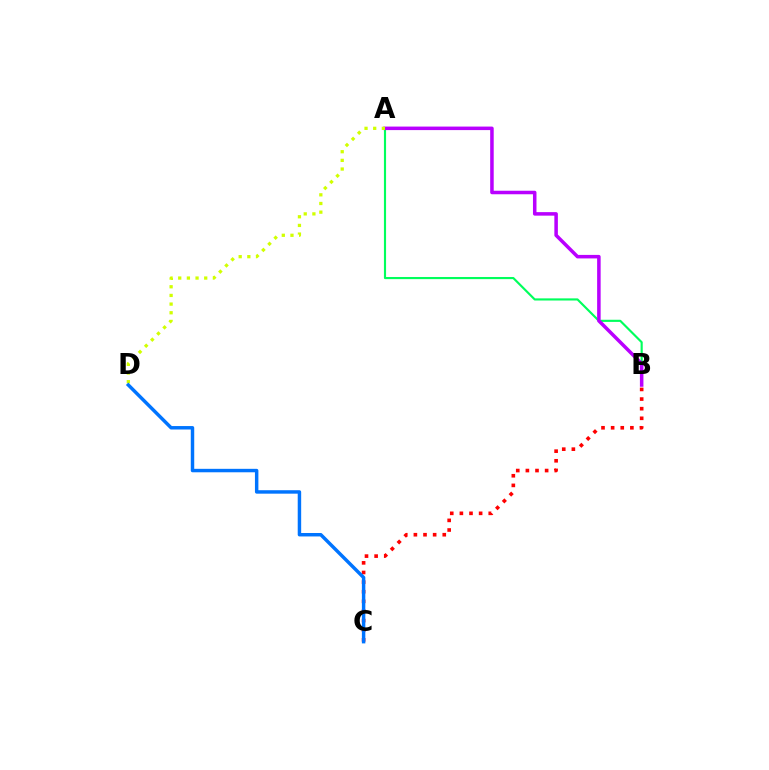{('A', 'B'): [{'color': '#00ff5c', 'line_style': 'solid', 'thickness': 1.54}, {'color': '#b900ff', 'line_style': 'solid', 'thickness': 2.53}], ('B', 'C'): [{'color': '#ff0000', 'line_style': 'dotted', 'thickness': 2.62}], ('A', 'D'): [{'color': '#d1ff00', 'line_style': 'dotted', 'thickness': 2.35}], ('C', 'D'): [{'color': '#0074ff', 'line_style': 'solid', 'thickness': 2.49}]}